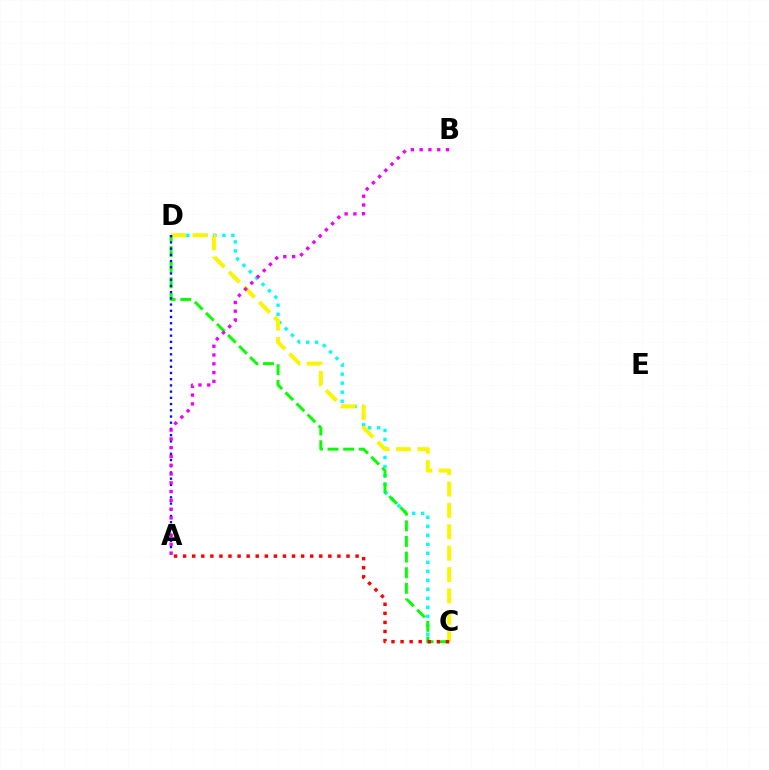{('C', 'D'): [{'color': '#00fff6', 'line_style': 'dotted', 'thickness': 2.45}, {'color': '#fcf500', 'line_style': 'dashed', 'thickness': 2.91}, {'color': '#08ff00', 'line_style': 'dashed', 'thickness': 2.12}], ('A', 'C'): [{'color': '#ff0000', 'line_style': 'dotted', 'thickness': 2.47}], ('A', 'D'): [{'color': '#0010ff', 'line_style': 'dotted', 'thickness': 1.69}], ('A', 'B'): [{'color': '#ee00ff', 'line_style': 'dotted', 'thickness': 2.39}]}